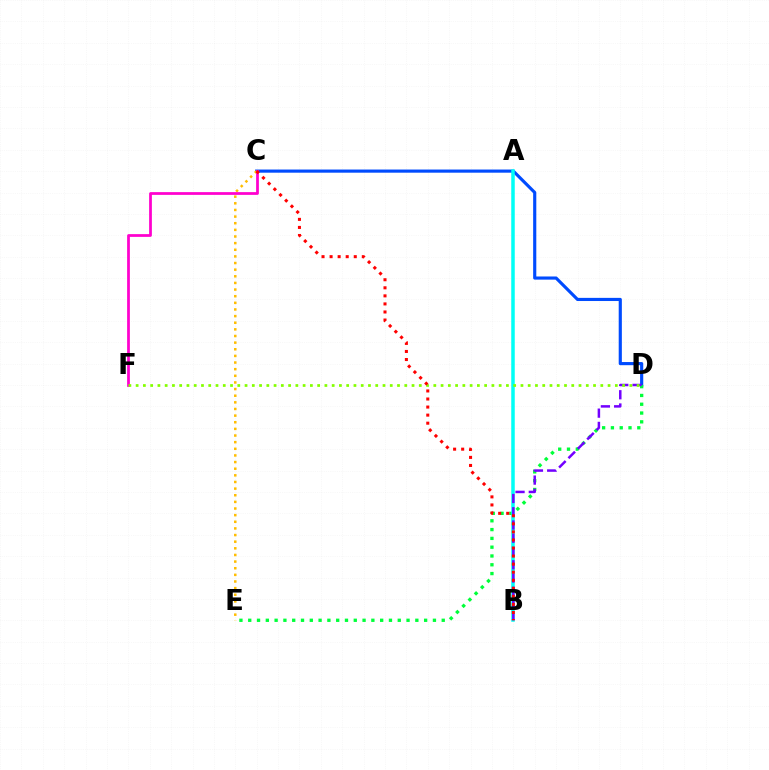{('C', 'D'): [{'color': '#004bff', 'line_style': 'solid', 'thickness': 2.27}], ('C', 'E'): [{'color': '#ffbd00', 'line_style': 'dotted', 'thickness': 1.8}], ('C', 'F'): [{'color': '#ff00cf', 'line_style': 'solid', 'thickness': 1.98}], ('D', 'E'): [{'color': '#00ff39', 'line_style': 'dotted', 'thickness': 2.39}], ('A', 'B'): [{'color': '#00fff6', 'line_style': 'solid', 'thickness': 2.52}], ('B', 'D'): [{'color': '#7200ff', 'line_style': 'dashed', 'thickness': 1.8}], ('D', 'F'): [{'color': '#84ff00', 'line_style': 'dotted', 'thickness': 1.97}], ('B', 'C'): [{'color': '#ff0000', 'line_style': 'dotted', 'thickness': 2.19}]}